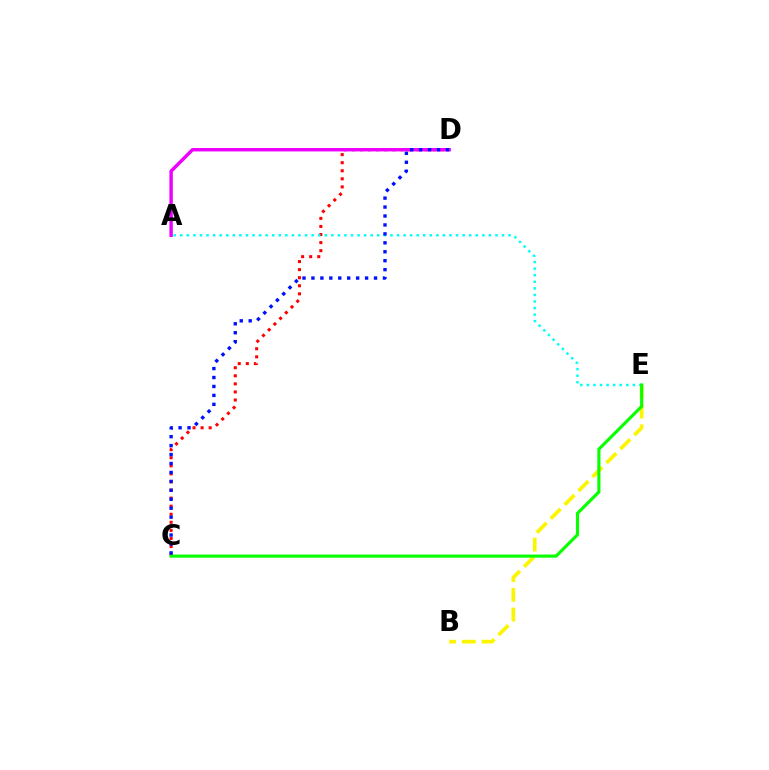{('B', 'E'): [{'color': '#fcf500', 'line_style': 'dashed', 'thickness': 2.68}], ('C', 'D'): [{'color': '#ff0000', 'line_style': 'dotted', 'thickness': 2.19}, {'color': '#0010ff', 'line_style': 'dotted', 'thickness': 2.43}], ('A', 'E'): [{'color': '#00fff6', 'line_style': 'dotted', 'thickness': 1.78}], ('A', 'D'): [{'color': '#ee00ff', 'line_style': 'solid', 'thickness': 2.47}], ('C', 'E'): [{'color': '#08ff00', 'line_style': 'solid', 'thickness': 2.25}]}